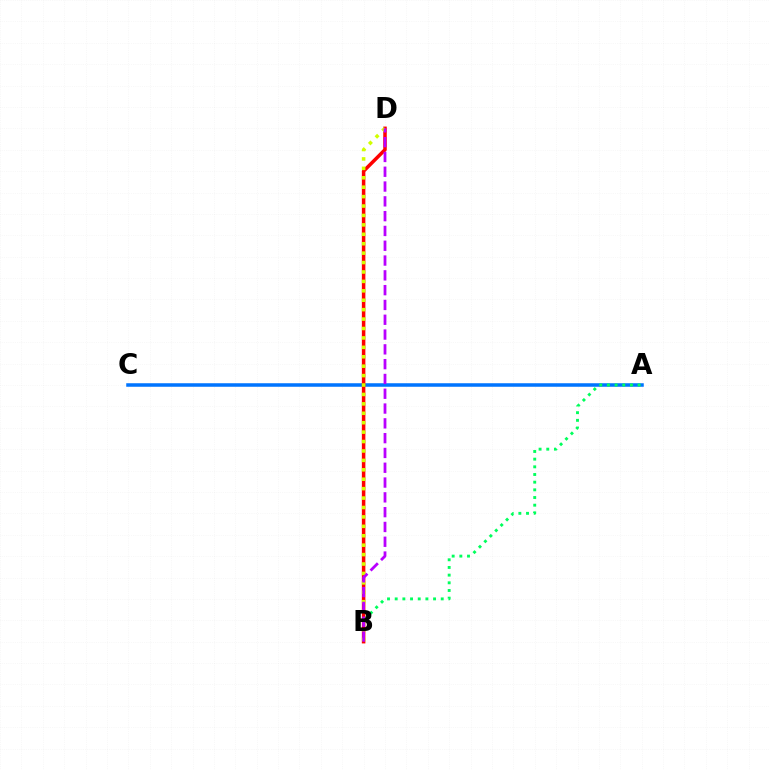{('A', 'C'): [{'color': '#0074ff', 'line_style': 'solid', 'thickness': 2.54}], ('A', 'B'): [{'color': '#00ff5c', 'line_style': 'dotted', 'thickness': 2.08}], ('B', 'D'): [{'color': '#ff0000', 'line_style': 'solid', 'thickness': 2.54}, {'color': '#d1ff00', 'line_style': 'dotted', 'thickness': 2.56}, {'color': '#b900ff', 'line_style': 'dashed', 'thickness': 2.01}]}